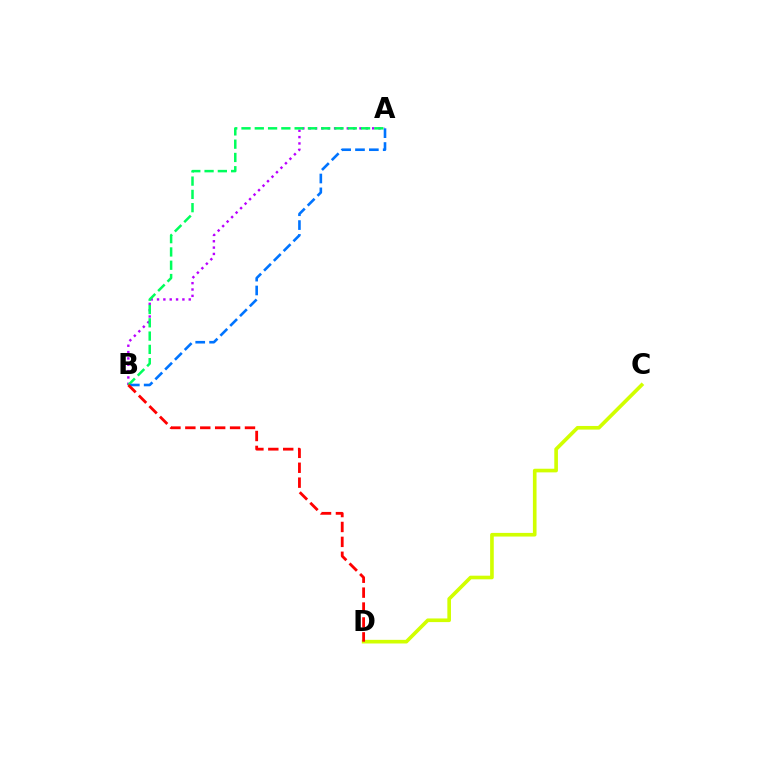{('A', 'B'): [{'color': '#b900ff', 'line_style': 'dotted', 'thickness': 1.72}, {'color': '#00ff5c', 'line_style': 'dashed', 'thickness': 1.8}, {'color': '#0074ff', 'line_style': 'dashed', 'thickness': 1.88}], ('C', 'D'): [{'color': '#d1ff00', 'line_style': 'solid', 'thickness': 2.62}], ('B', 'D'): [{'color': '#ff0000', 'line_style': 'dashed', 'thickness': 2.03}]}